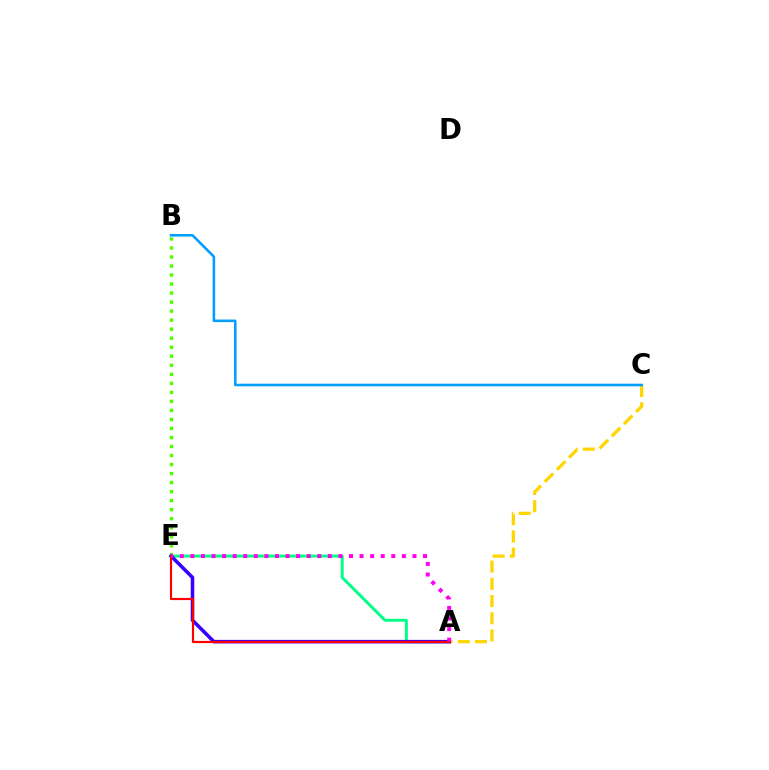{('A', 'C'): [{'color': '#ffd500', 'line_style': 'dashed', 'thickness': 2.34}], ('A', 'E'): [{'color': '#00ff86', 'line_style': 'solid', 'thickness': 2.11}, {'color': '#3700ff', 'line_style': 'solid', 'thickness': 2.56}, {'color': '#ff0000', 'line_style': 'solid', 'thickness': 1.56}, {'color': '#ff00ed', 'line_style': 'dotted', 'thickness': 2.87}], ('B', 'C'): [{'color': '#009eff', 'line_style': 'solid', 'thickness': 1.85}], ('B', 'E'): [{'color': '#4fff00', 'line_style': 'dotted', 'thickness': 2.45}]}